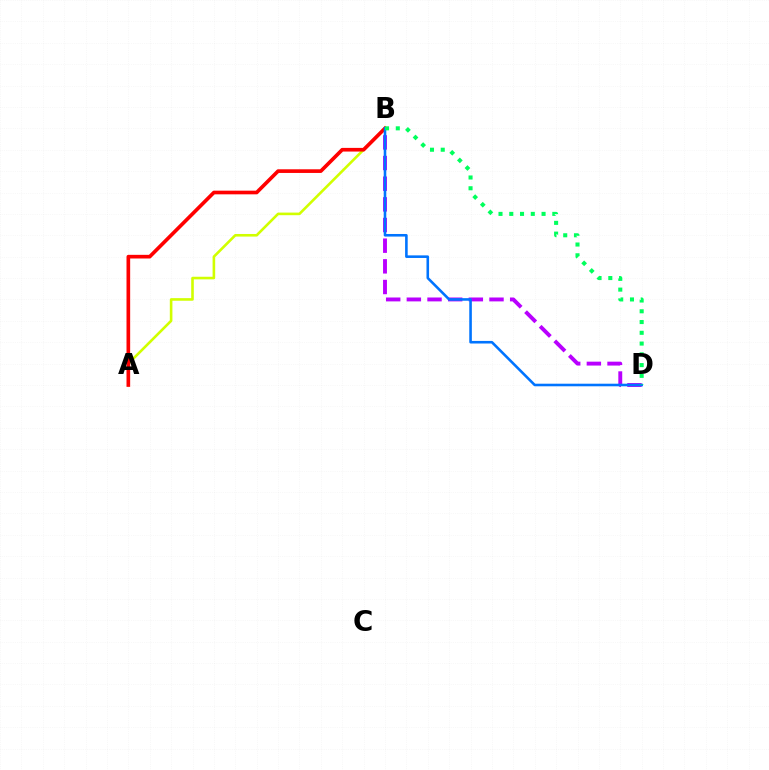{('A', 'B'): [{'color': '#d1ff00', 'line_style': 'solid', 'thickness': 1.87}, {'color': '#ff0000', 'line_style': 'solid', 'thickness': 2.64}], ('B', 'D'): [{'color': '#b900ff', 'line_style': 'dashed', 'thickness': 2.81}, {'color': '#0074ff', 'line_style': 'solid', 'thickness': 1.86}, {'color': '#00ff5c', 'line_style': 'dotted', 'thickness': 2.92}]}